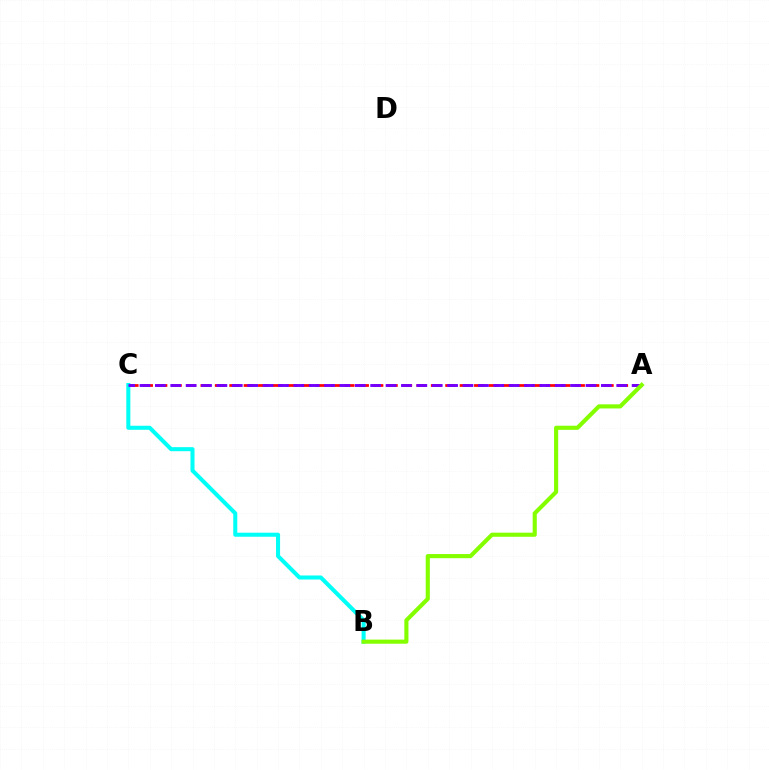{('A', 'C'): [{'color': '#ff0000', 'line_style': 'dashed', 'thickness': 1.96}, {'color': '#7200ff', 'line_style': 'dashed', 'thickness': 2.09}], ('B', 'C'): [{'color': '#00fff6', 'line_style': 'solid', 'thickness': 2.91}], ('A', 'B'): [{'color': '#84ff00', 'line_style': 'solid', 'thickness': 2.97}]}